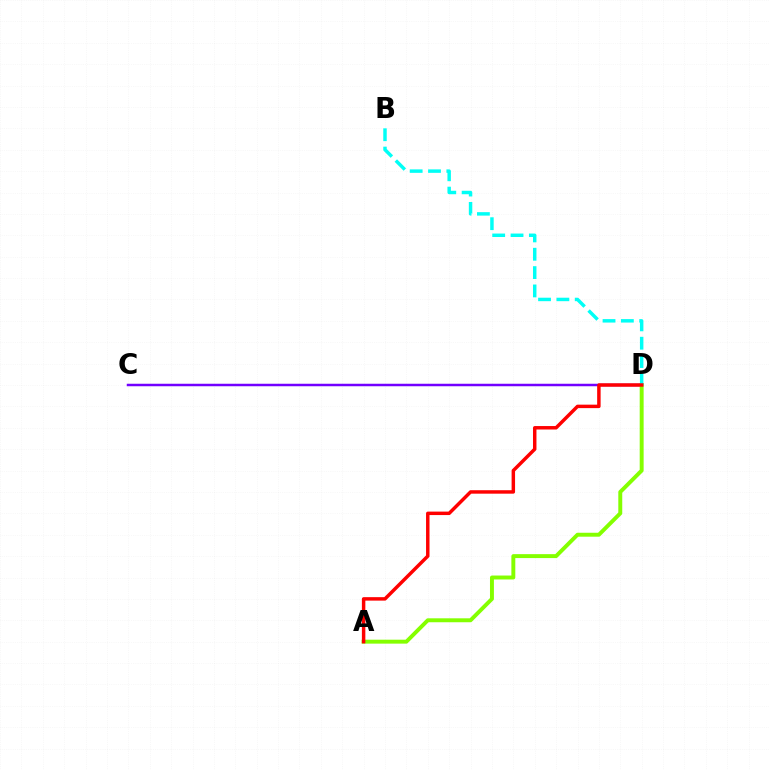{('C', 'D'): [{'color': '#7200ff', 'line_style': 'solid', 'thickness': 1.79}], ('A', 'D'): [{'color': '#84ff00', 'line_style': 'solid', 'thickness': 2.83}, {'color': '#ff0000', 'line_style': 'solid', 'thickness': 2.49}], ('B', 'D'): [{'color': '#00fff6', 'line_style': 'dashed', 'thickness': 2.49}]}